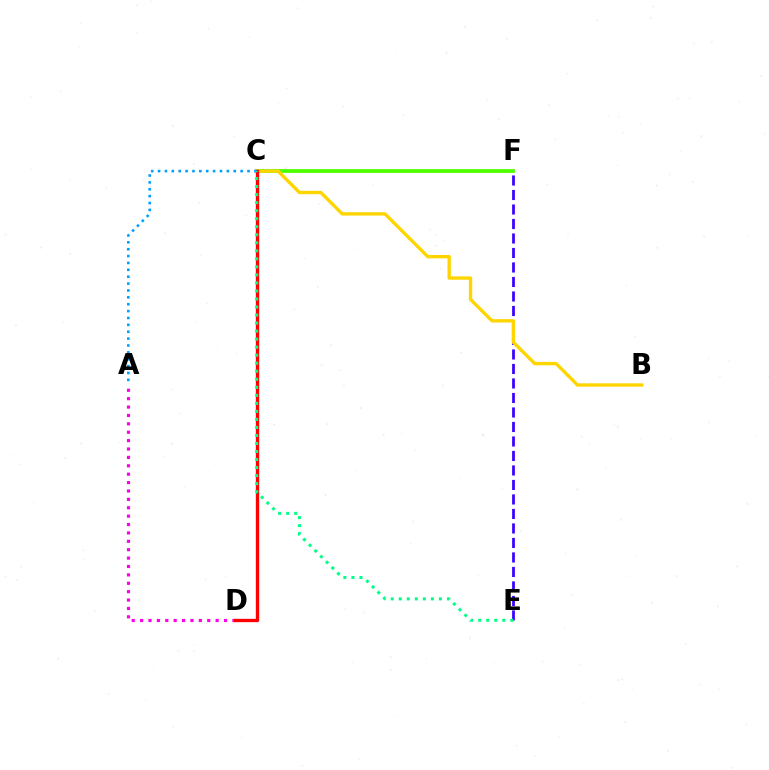{('E', 'F'): [{'color': '#3700ff', 'line_style': 'dashed', 'thickness': 1.97}], ('C', 'F'): [{'color': '#4fff00', 'line_style': 'solid', 'thickness': 2.73}], ('B', 'C'): [{'color': '#ffd500', 'line_style': 'solid', 'thickness': 2.42}], ('A', 'D'): [{'color': '#ff00ed', 'line_style': 'dotted', 'thickness': 2.28}], ('C', 'D'): [{'color': '#ff0000', 'line_style': 'solid', 'thickness': 2.39}], ('A', 'C'): [{'color': '#009eff', 'line_style': 'dotted', 'thickness': 1.87}], ('C', 'E'): [{'color': '#00ff86', 'line_style': 'dotted', 'thickness': 2.18}]}